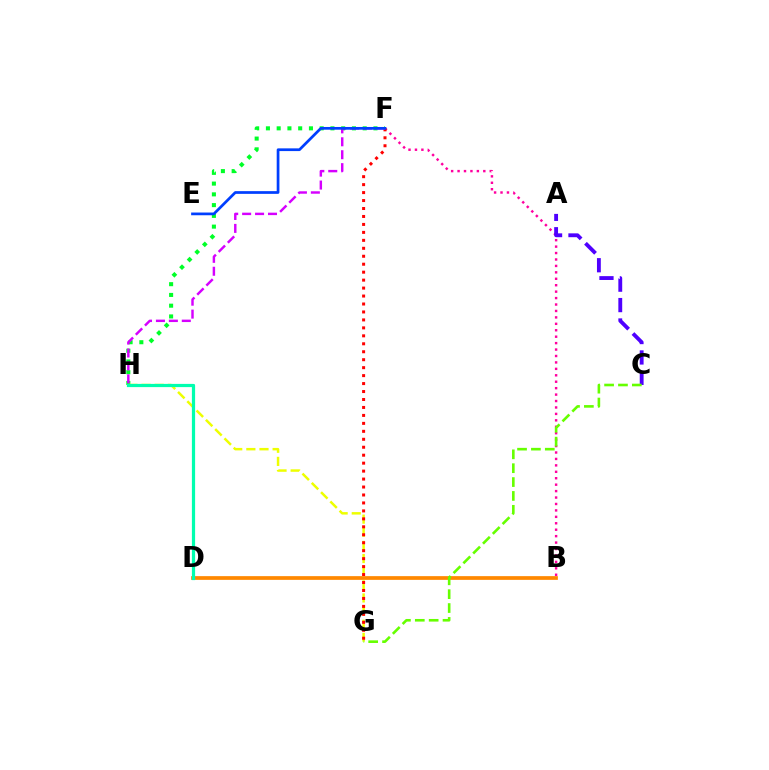{('D', 'H'): [{'color': '#00c7ff', 'line_style': 'dashed', 'thickness': 1.92}, {'color': '#00ffaf', 'line_style': 'solid', 'thickness': 2.32}], ('F', 'H'): [{'color': '#00ff27', 'line_style': 'dotted', 'thickness': 2.92}, {'color': '#d600ff', 'line_style': 'dashed', 'thickness': 1.76}], ('G', 'H'): [{'color': '#eeff00', 'line_style': 'dashed', 'thickness': 1.78}], ('B', 'F'): [{'color': '#ff00a0', 'line_style': 'dotted', 'thickness': 1.75}], ('A', 'C'): [{'color': '#4f00ff', 'line_style': 'dashed', 'thickness': 2.77}], ('F', 'G'): [{'color': '#ff0000', 'line_style': 'dotted', 'thickness': 2.16}], ('B', 'D'): [{'color': '#ff8800', 'line_style': 'solid', 'thickness': 2.69}], ('C', 'G'): [{'color': '#66ff00', 'line_style': 'dashed', 'thickness': 1.88}], ('E', 'F'): [{'color': '#003fff', 'line_style': 'solid', 'thickness': 1.96}]}